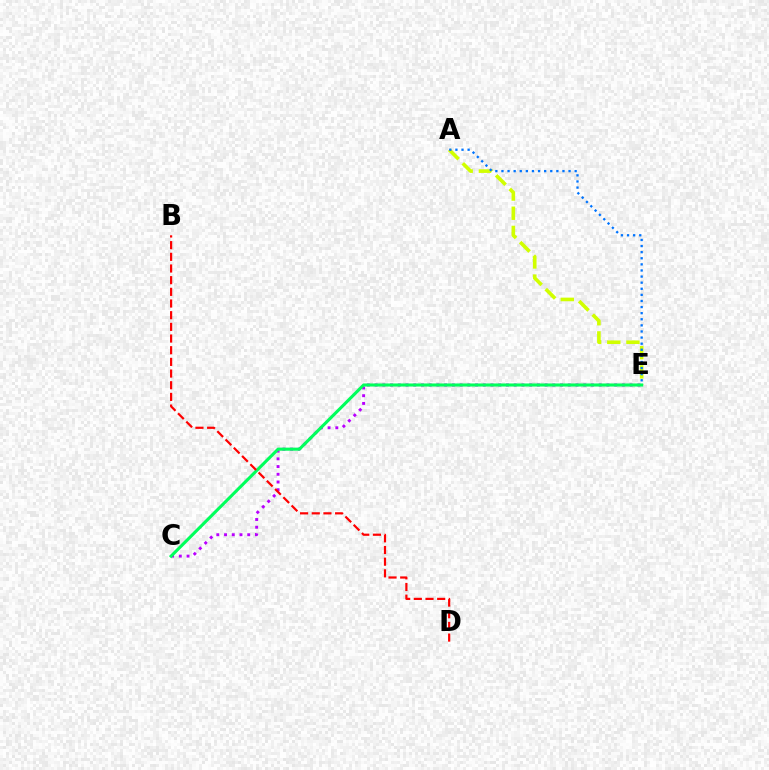{('C', 'E'): [{'color': '#b900ff', 'line_style': 'dotted', 'thickness': 2.1}, {'color': '#00ff5c', 'line_style': 'solid', 'thickness': 2.22}], ('A', 'E'): [{'color': '#d1ff00', 'line_style': 'dashed', 'thickness': 2.61}, {'color': '#0074ff', 'line_style': 'dotted', 'thickness': 1.66}], ('B', 'D'): [{'color': '#ff0000', 'line_style': 'dashed', 'thickness': 1.59}]}